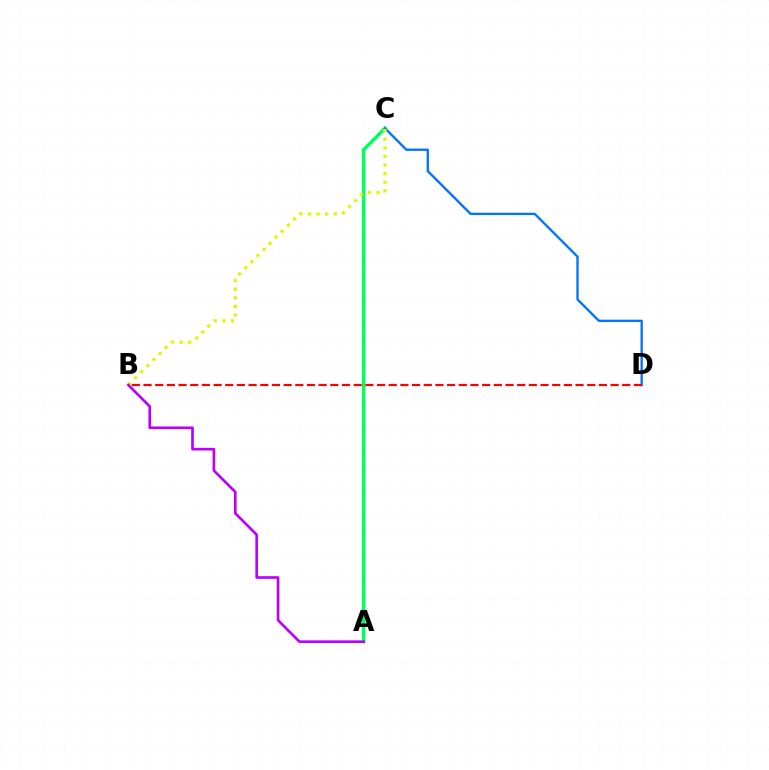{('A', 'C'): [{'color': '#00ff5c', 'line_style': 'solid', 'thickness': 2.49}], ('C', 'D'): [{'color': '#0074ff', 'line_style': 'solid', 'thickness': 1.68}], ('B', 'C'): [{'color': '#d1ff00', 'line_style': 'dotted', 'thickness': 2.34}], ('A', 'B'): [{'color': '#b900ff', 'line_style': 'solid', 'thickness': 1.9}], ('B', 'D'): [{'color': '#ff0000', 'line_style': 'dashed', 'thickness': 1.59}]}